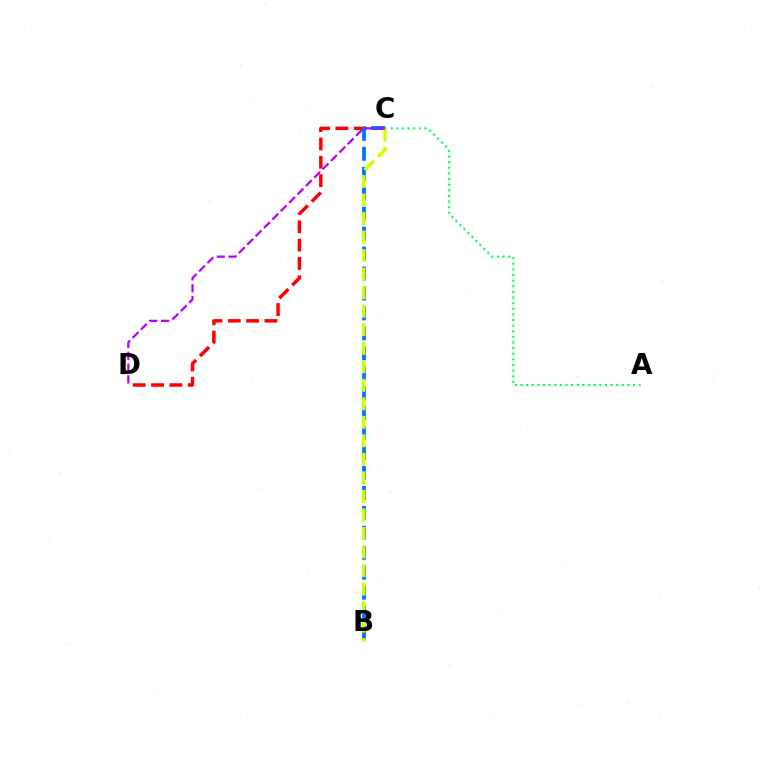{('C', 'D'): [{'color': '#ff0000', 'line_style': 'dashed', 'thickness': 2.49}, {'color': '#b900ff', 'line_style': 'dashed', 'thickness': 1.61}], ('A', 'C'): [{'color': '#00ff5c', 'line_style': 'dotted', 'thickness': 1.53}], ('B', 'C'): [{'color': '#0074ff', 'line_style': 'dashed', 'thickness': 2.71}, {'color': '#d1ff00', 'line_style': 'dashed', 'thickness': 2.52}]}